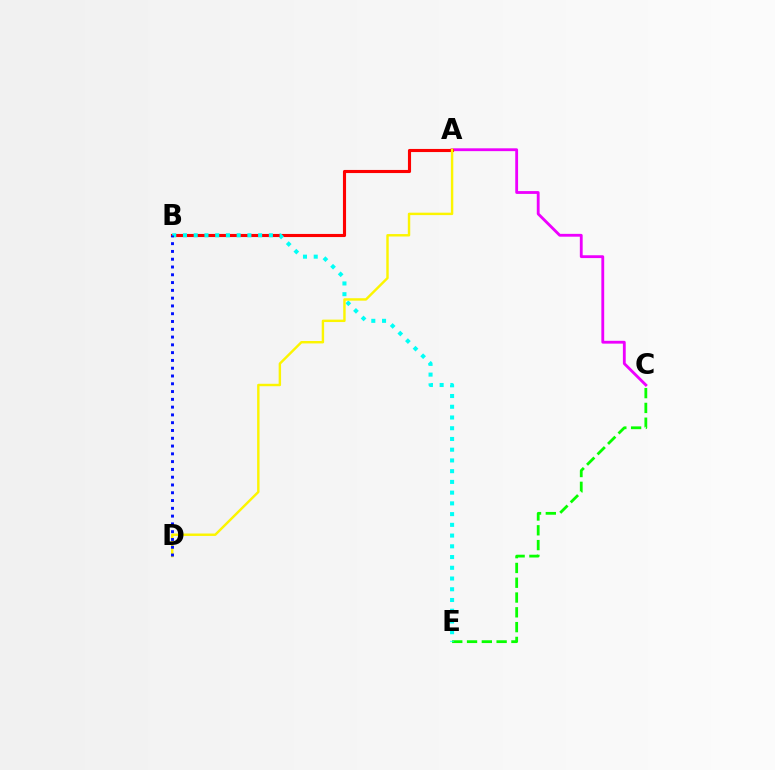{('C', 'E'): [{'color': '#08ff00', 'line_style': 'dashed', 'thickness': 2.01}], ('A', 'C'): [{'color': '#ee00ff', 'line_style': 'solid', 'thickness': 2.04}], ('A', 'B'): [{'color': '#ff0000', 'line_style': 'solid', 'thickness': 2.24}], ('B', 'E'): [{'color': '#00fff6', 'line_style': 'dotted', 'thickness': 2.92}], ('A', 'D'): [{'color': '#fcf500', 'line_style': 'solid', 'thickness': 1.75}], ('B', 'D'): [{'color': '#0010ff', 'line_style': 'dotted', 'thickness': 2.12}]}